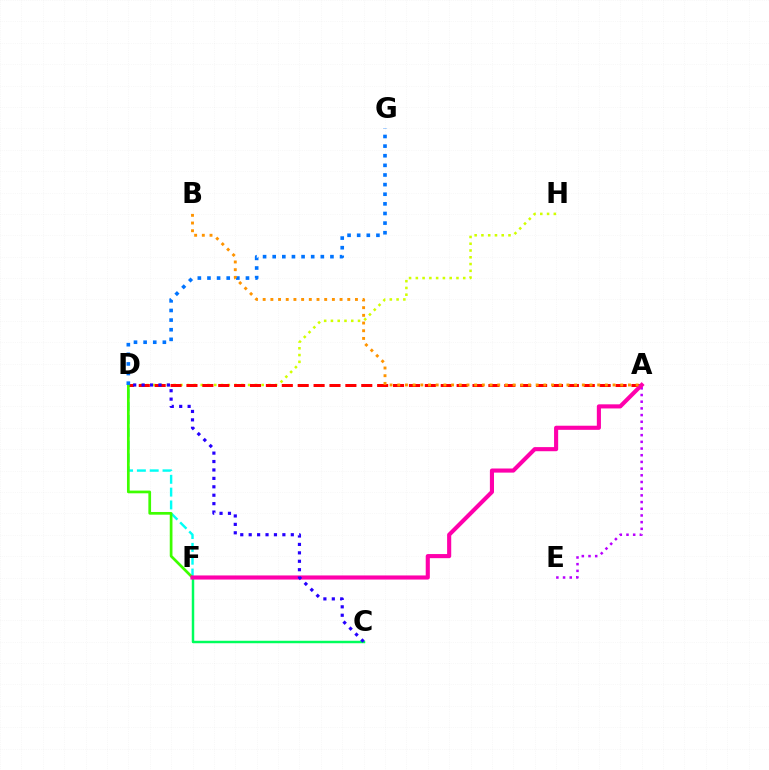{('D', 'H'): [{'color': '#d1ff00', 'line_style': 'dotted', 'thickness': 1.84}], ('D', 'F'): [{'color': '#00fff6', 'line_style': 'dashed', 'thickness': 1.74}, {'color': '#3dff00', 'line_style': 'solid', 'thickness': 1.95}], ('A', 'D'): [{'color': '#ff0000', 'line_style': 'dashed', 'thickness': 2.16}], ('C', 'F'): [{'color': '#00ff5c', 'line_style': 'solid', 'thickness': 1.78}], ('A', 'E'): [{'color': '#b900ff', 'line_style': 'dotted', 'thickness': 1.82}], ('D', 'G'): [{'color': '#0074ff', 'line_style': 'dotted', 'thickness': 2.61}], ('A', 'F'): [{'color': '#ff00ac', 'line_style': 'solid', 'thickness': 2.96}], ('A', 'B'): [{'color': '#ff9400', 'line_style': 'dotted', 'thickness': 2.09}], ('C', 'D'): [{'color': '#2500ff', 'line_style': 'dotted', 'thickness': 2.29}]}